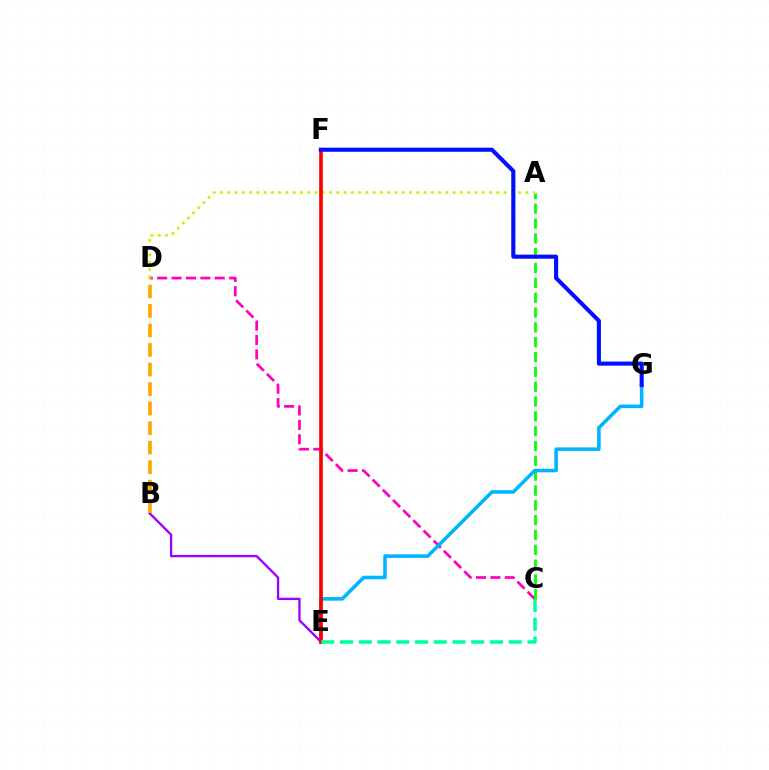{('C', 'D'): [{'color': '#ff00bd', 'line_style': 'dashed', 'thickness': 1.95}], ('A', 'C'): [{'color': '#08ff00', 'line_style': 'dashed', 'thickness': 2.01}], ('E', 'G'): [{'color': '#00b5ff', 'line_style': 'solid', 'thickness': 2.56}], ('A', 'D'): [{'color': '#b3ff00', 'line_style': 'dotted', 'thickness': 1.98}], ('B', 'E'): [{'color': '#9b00ff', 'line_style': 'solid', 'thickness': 1.67}], ('E', 'F'): [{'color': '#ff0000', 'line_style': 'solid', 'thickness': 2.64}], ('F', 'G'): [{'color': '#0010ff', 'line_style': 'solid', 'thickness': 2.95}], ('B', 'D'): [{'color': '#ffa500', 'line_style': 'dashed', 'thickness': 2.65}], ('C', 'E'): [{'color': '#00ff9d', 'line_style': 'dashed', 'thickness': 2.55}]}